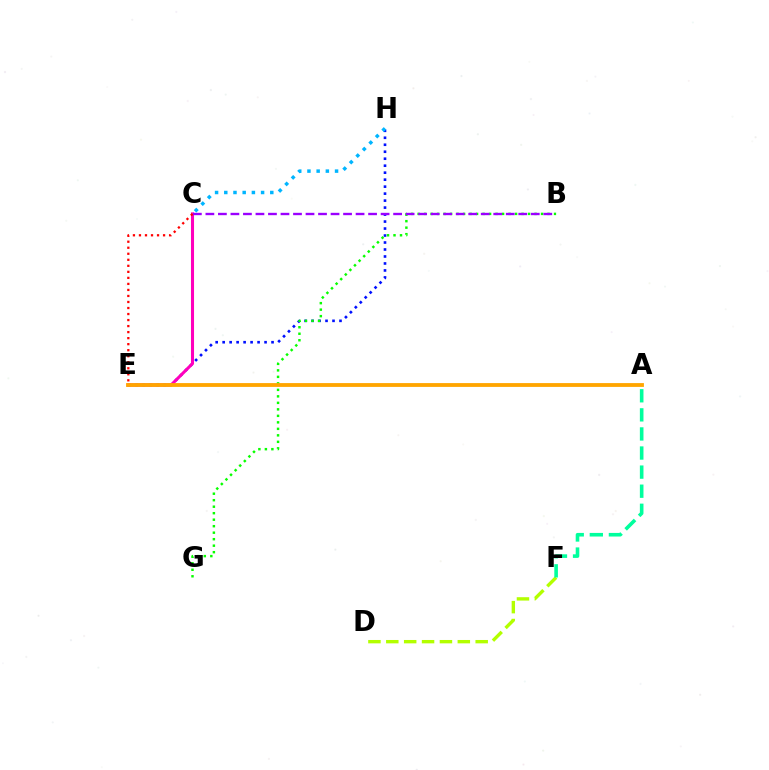{('E', 'H'): [{'color': '#0010ff', 'line_style': 'dotted', 'thickness': 1.9}], ('B', 'G'): [{'color': '#08ff00', 'line_style': 'dotted', 'thickness': 1.77}], ('C', 'E'): [{'color': '#ff00bd', 'line_style': 'solid', 'thickness': 2.2}, {'color': '#ff0000', 'line_style': 'dotted', 'thickness': 1.64}], ('D', 'F'): [{'color': '#b3ff00', 'line_style': 'dashed', 'thickness': 2.43}], ('B', 'C'): [{'color': '#9b00ff', 'line_style': 'dashed', 'thickness': 1.7}], ('A', 'E'): [{'color': '#ffa500', 'line_style': 'solid', 'thickness': 2.75}], ('A', 'F'): [{'color': '#00ff9d', 'line_style': 'dashed', 'thickness': 2.59}], ('C', 'H'): [{'color': '#00b5ff', 'line_style': 'dotted', 'thickness': 2.5}]}